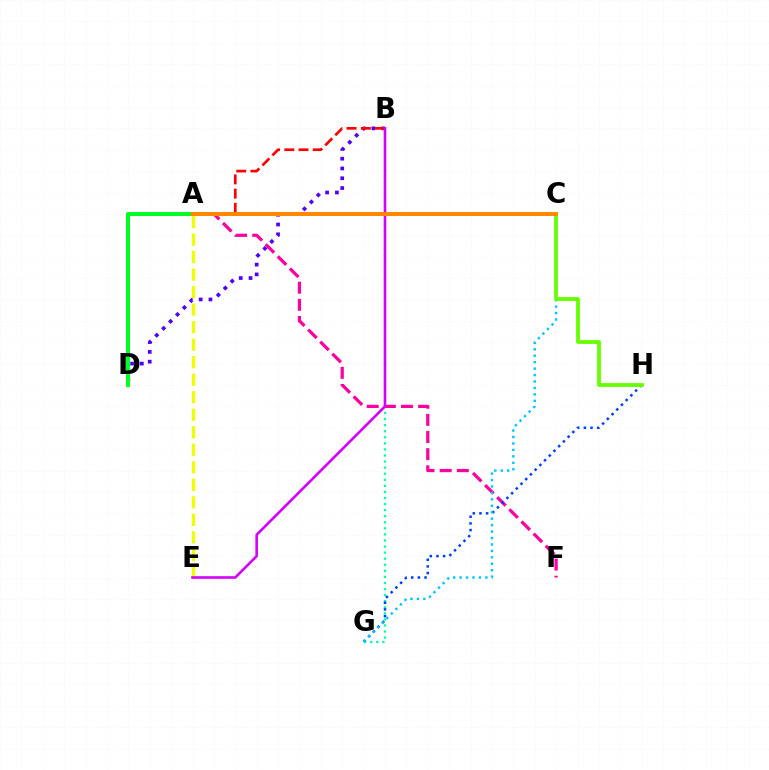{('B', 'G'): [{'color': '#00ffaf', 'line_style': 'dotted', 'thickness': 1.65}], ('B', 'D'): [{'color': '#4f00ff', 'line_style': 'dotted', 'thickness': 2.66}], ('A', 'F'): [{'color': '#ff00a0', 'line_style': 'dashed', 'thickness': 2.33}], ('A', 'D'): [{'color': '#00ff27', 'line_style': 'solid', 'thickness': 2.9}], ('G', 'H'): [{'color': '#003fff', 'line_style': 'dotted', 'thickness': 1.81}], ('A', 'B'): [{'color': '#ff0000', 'line_style': 'dashed', 'thickness': 1.93}], ('C', 'G'): [{'color': '#00c7ff', 'line_style': 'dotted', 'thickness': 1.75}], ('A', 'E'): [{'color': '#eeff00', 'line_style': 'dashed', 'thickness': 2.38}], ('C', 'H'): [{'color': '#66ff00', 'line_style': 'solid', 'thickness': 2.72}], ('B', 'E'): [{'color': '#d600ff', 'line_style': 'solid', 'thickness': 1.88}], ('A', 'C'): [{'color': '#ff8800', 'line_style': 'solid', 'thickness': 2.86}]}